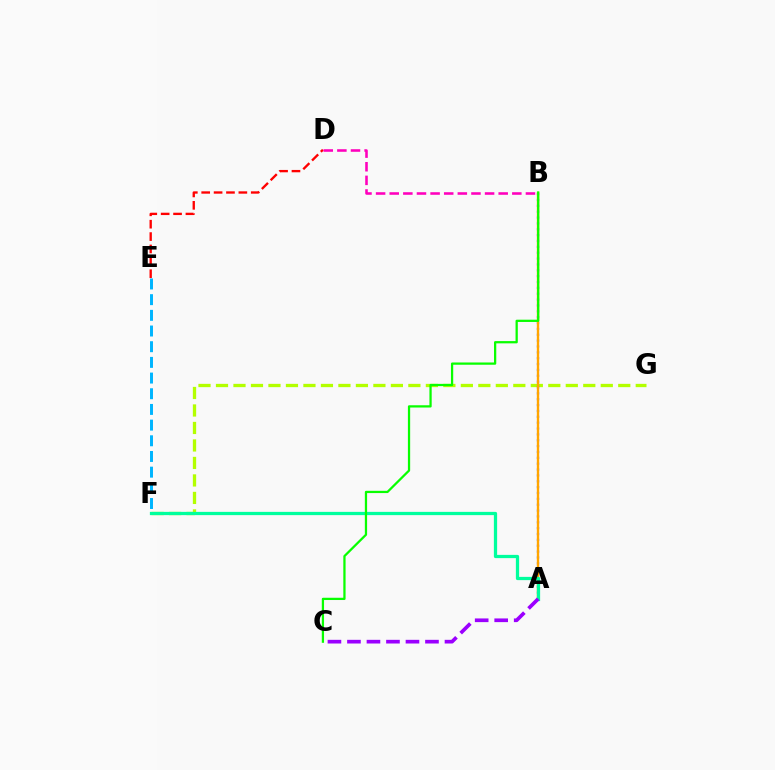{('F', 'G'): [{'color': '#b3ff00', 'line_style': 'dashed', 'thickness': 2.38}], ('D', 'E'): [{'color': '#ff0000', 'line_style': 'dashed', 'thickness': 1.68}], ('B', 'D'): [{'color': '#ff00bd', 'line_style': 'dashed', 'thickness': 1.85}], ('A', 'B'): [{'color': '#0010ff', 'line_style': 'dotted', 'thickness': 1.59}, {'color': '#ffa500', 'line_style': 'solid', 'thickness': 1.7}], ('E', 'F'): [{'color': '#00b5ff', 'line_style': 'dashed', 'thickness': 2.13}], ('A', 'F'): [{'color': '#00ff9d', 'line_style': 'solid', 'thickness': 2.34}], ('A', 'C'): [{'color': '#9b00ff', 'line_style': 'dashed', 'thickness': 2.65}], ('B', 'C'): [{'color': '#08ff00', 'line_style': 'solid', 'thickness': 1.63}]}